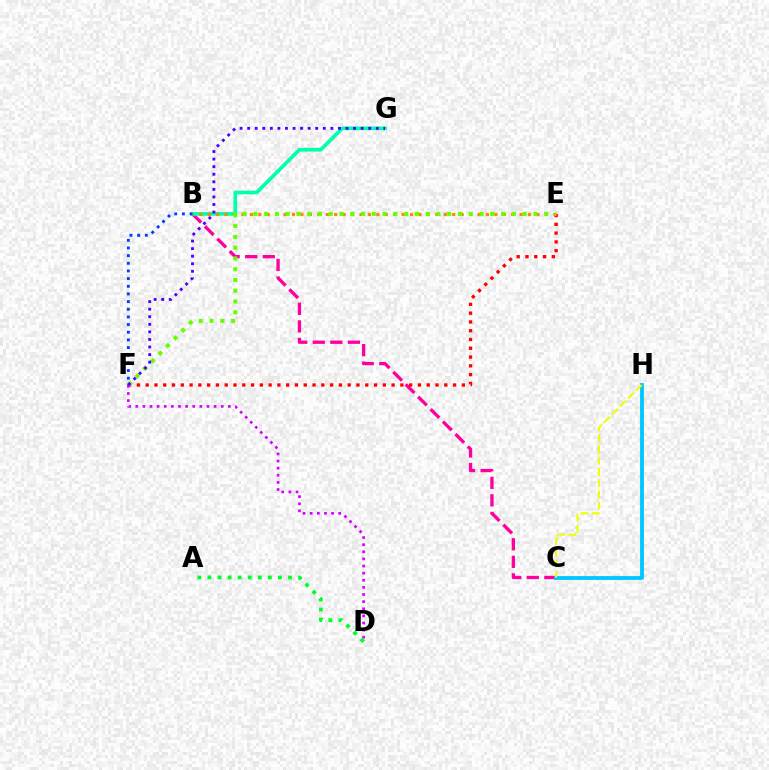{('B', 'C'): [{'color': '#ff00a0', 'line_style': 'dashed', 'thickness': 2.39}], ('E', 'F'): [{'color': '#ff0000', 'line_style': 'dotted', 'thickness': 2.39}, {'color': '#66ff00', 'line_style': 'dotted', 'thickness': 2.93}], ('B', 'G'): [{'color': '#00ffaf', 'line_style': 'solid', 'thickness': 2.64}], ('B', 'E'): [{'color': '#ff8800', 'line_style': 'dotted', 'thickness': 2.29}], ('D', 'F'): [{'color': '#d600ff', 'line_style': 'dotted', 'thickness': 1.93}], ('C', 'H'): [{'color': '#00c7ff', 'line_style': 'solid', 'thickness': 2.76}, {'color': '#eeff00', 'line_style': 'dashed', 'thickness': 1.52}], ('B', 'F'): [{'color': '#003fff', 'line_style': 'dotted', 'thickness': 2.08}], ('A', 'D'): [{'color': '#00ff27', 'line_style': 'dotted', 'thickness': 2.74}], ('F', 'G'): [{'color': '#4f00ff', 'line_style': 'dotted', 'thickness': 2.06}]}